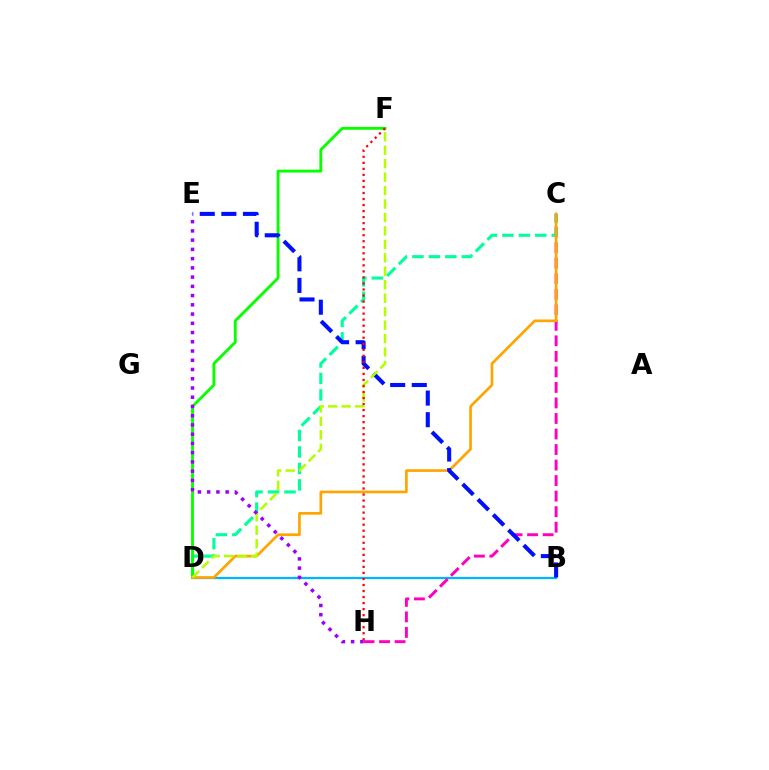{('B', 'D'): [{'color': '#00b5ff', 'line_style': 'solid', 'thickness': 1.62}], ('C', 'H'): [{'color': '#ff00bd', 'line_style': 'dashed', 'thickness': 2.11}], ('C', 'D'): [{'color': '#00ff9d', 'line_style': 'dashed', 'thickness': 2.24}, {'color': '#ffa500', 'line_style': 'solid', 'thickness': 1.94}], ('D', 'F'): [{'color': '#08ff00', 'line_style': 'solid', 'thickness': 2.06}, {'color': '#b3ff00', 'line_style': 'dashed', 'thickness': 1.83}], ('B', 'E'): [{'color': '#0010ff', 'line_style': 'dashed', 'thickness': 2.93}], ('E', 'H'): [{'color': '#9b00ff', 'line_style': 'dotted', 'thickness': 2.51}], ('F', 'H'): [{'color': '#ff0000', 'line_style': 'dotted', 'thickness': 1.64}]}